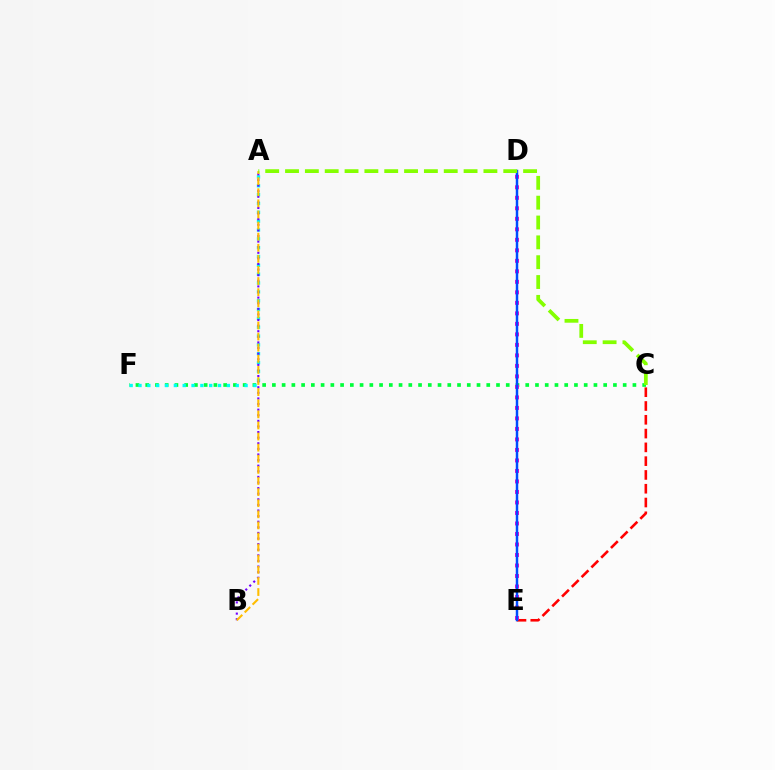{('C', 'F'): [{'color': '#00ff39', 'line_style': 'dotted', 'thickness': 2.65}], ('A', 'F'): [{'color': '#00fff6', 'line_style': 'dotted', 'thickness': 2.4}], ('A', 'B'): [{'color': '#7200ff', 'line_style': 'dotted', 'thickness': 1.52}, {'color': '#ffbd00', 'line_style': 'dashed', 'thickness': 1.51}], ('C', 'E'): [{'color': '#ff0000', 'line_style': 'dashed', 'thickness': 1.87}], ('D', 'E'): [{'color': '#ff00cf', 'line_style': 'dotted', 'thickness': 2.85}, {'color': '#004bff', 'line_style': 'solid', 'thickness': 1.78}], ('A', 'C'): [{'color': '#84ff00', 'line_style': 'dashed', 'thickness': 2.7}]}